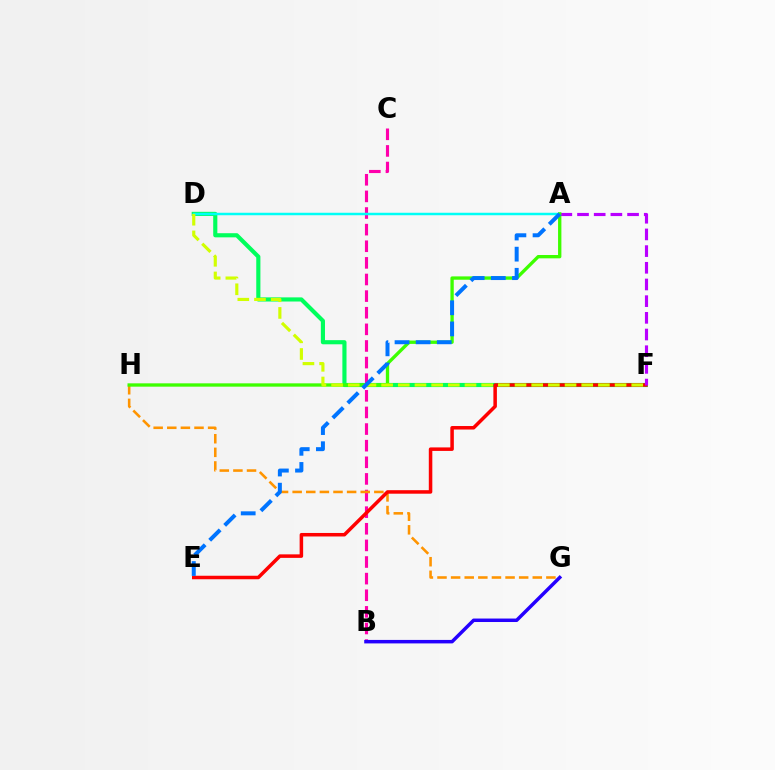{('B', 'C'): [{'color': '#ff00ac', 'line_style': 'dashed', 'thickness': 2.26}], ('G', 'H'): [{'color': '#ff9400', 'line_style': 'dashed', 'thickness': 1.85}], ('D', 'F'): [{'color': '#00ff5c', 'line_style': 'solid', 'thickness': 2.98}, {'color': '#d1ff00', 'line_style': 'dashed', 'thickness': 2.27}], ('B', 'G'): [{'color': '#2500ff', 'line_style': 'solid', 'thickness': 2.51}], ('A', 'D'): [{'color': '#00fff6', 'line_style': 'solid', 'thickness': 1.78}], ('E', 'F'): [{'color': '#ff0000', 'line_style': 'solid', 'thickness': 2.53}], ('A', 'F'): [{'color': '#b900ff', 'line_style': 'dashed', 'thickness': 2.27}], ('A', 'H'): [{'color': '#3dff00', 'line_style': 'solid', 'thickness': 2.4}], ('A', 'E'): [{'color': '#0074ff', 'line_style': 'dashed', 'thickness': 2.87}]}